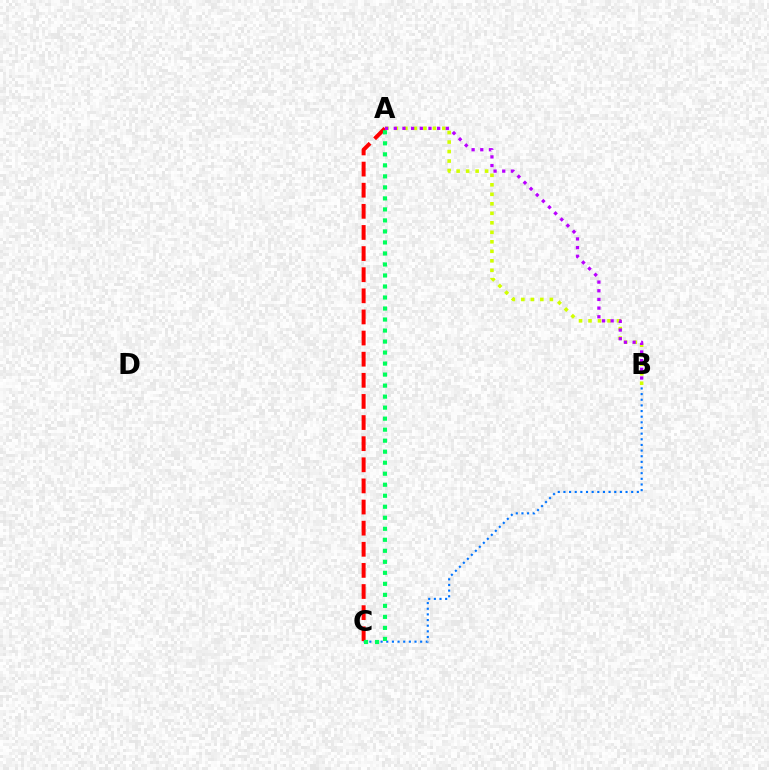{('A', 'B'): [{'color': '#d1ff00', 'line_style': 'dotted', 'thickness': 2.58}, {'color': '#b900ff', 'line_style': 'dotted', 'thickness': 2.35}], ('B', 'C'): [{'color': '#0074ff', 'line_style': 'dotted', 'thickness': 1.53}], ('A', 'C'): [{'color': '#ff0000', 'line_style': 'dashed', 'thickness': 2.87}, {'color': '#00ff5c', 'line_style': 'dotted', 'thickness': 2.99}]}